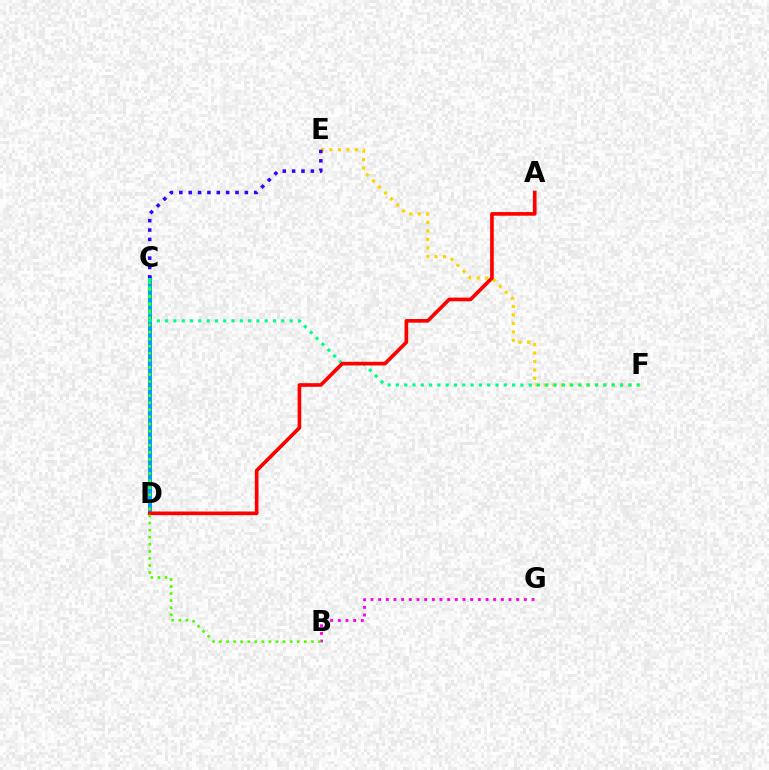{('B', 'G'): [{'color': '#ff00ed', 'line_style': 'dotted', 'thickness': 2.08}], ('C', 'D'): [{'color': '#009eff', 'line_style': 'solid', 'thickness': 2.86}], ('E', 'F'): [{'color': '#ffd500', 'line_style': 'dotted', 'thickness': 2.31}], ('C', 'F'): [{'color': '#00ff86', 'line_style': 'dotted', 'thickness': 2.26}], ('C', 'E'): [{'color': '#3700ff', 'line_style': 'dotted', 'thickness': 2.54}], ('A', 'D'): [{'color': '#ff0000', 'line_style': 'solid', 'thickness': 2.63}], ('B', 'C'): [{'color': '#4fff00', 'line_style': 'dotted', 'thickness': 1.92}]}